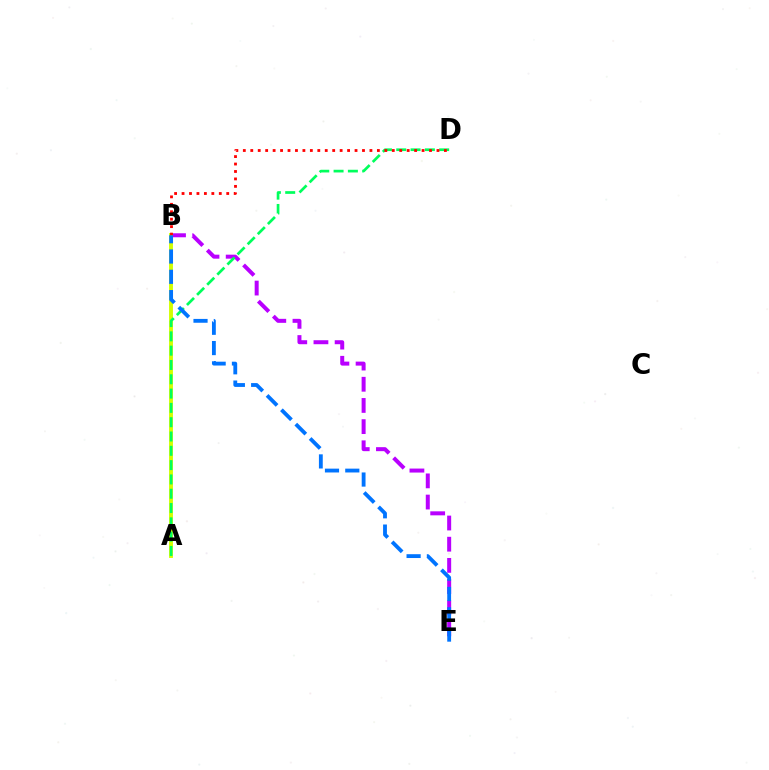{('B', 'E'): [{'color': '#b900ff', 'line_style': 'dashed', 'thickness': 2.88}, {'color': '#0074ff', 'line_style': 'dashed', 'thickness': 2.76}], ('A', 'B'): [{'color': '#d1ff00', 'line_style': 'solid', 'thickness': 2.8}], ('A', 'D'): [{'color': '#00ff5c', 'line_style': 'dashed', 'thickness': 1.94}], ('B', 'D'): [{'color': '#ff0000', 'line_style': 'dotted', 'thickness': 2.02}]}